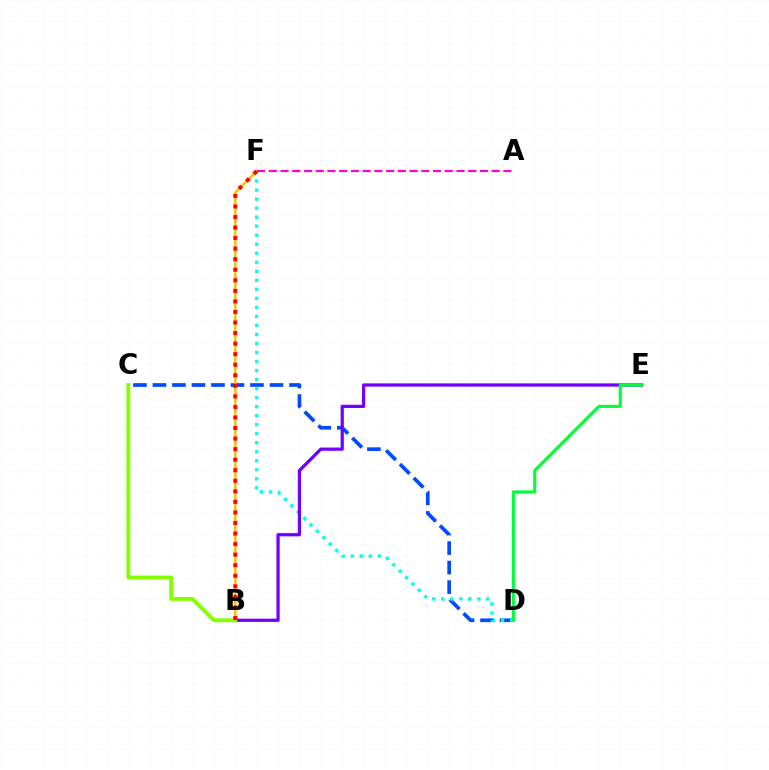{('C', 'D'): [{'color': '#004bff', 'line_style': 'dashed', 'thickness': 2.65}], ('D', 'F'): [{'color': '#00fff6', 'line_style': 'dotted', 'thickness': 2.45}], ('B', 'F'): [{'color': '#ffbd00', 'line_style': 'solid', 'thickness': 1.75}, {'color': '#ff0000', 'line_style': 'dotted', 'thickness': 2.87}], ('B', 'E'): [{'color': '#7200ff', 'line_style': 'solid', 'thickness': 2.34}], ('B', 'C'): [{'color': '#84ff00', 'line_style': 'solid', 'thickness': 2.77}], ('D', 'E'): [{'color': '#00ff39', 'line_style': 'solid', 'thickness': 2.24}], ('A', 'F'): [{'color': '#ff00cf', 'line_style': 'dashed', 'thickness': 1.59}]}